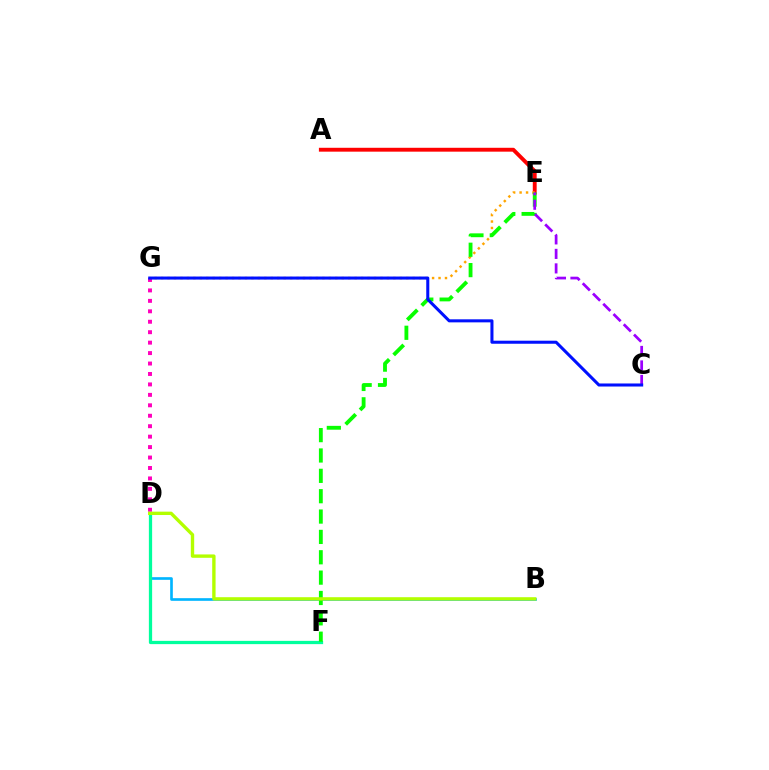{('B', 'D'): [{'color': '#00b5ff', 'line_style': 'solid', 'thickness': 1.91}, {'color': '#b3ff00', 'line_style': 'solid', 'thickness': 2.43}], ('D', 'F'): [{'color': '#00ff9d', 'line_style': 'solid', 'thickness': 2.34}], ('A', 'E'): [{'color': '#ff0000', 'line_style': 'solid', 'thickness': 2.79}], ('E', 'G'): [{'color': '#ffa500', 'line_style': 'dotted', 'thickness': 1.75}], ('D', 'G'): [{'color': '#ff00bd', 'line_style': 'dotted', 'thickness': 2.84}], ('E', 'F'): [{'color': '#08ff00', 'line_style': 'dashed', 'thickness': 2.77}], ('C', 'E'): [{'color': '#9b00ff', 'line_style': 'dashed', 'thickness': 1.97}], ('C', 'G'): [{'color': '#0010ff', 'line_style': 'solid', 'thickness': 2.19}]}